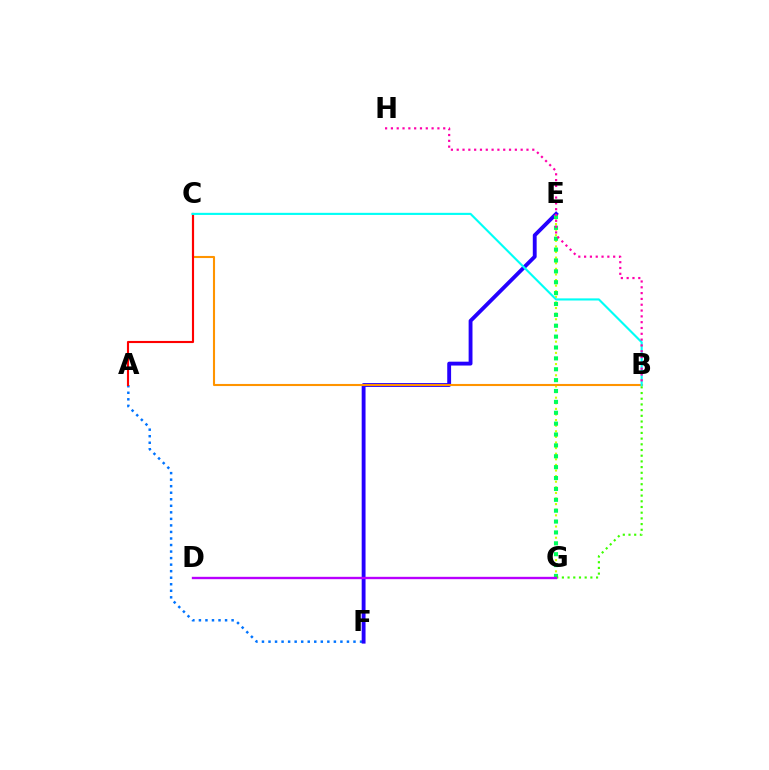{('A', 'F'): [{'color': '#0074ff', 'line_style': 'dotted', 'thickness': 1.78}], ('E', 'G'): [{'color': '#d1ff00', 'line_style': 'dotted', 'thickness': 1.52}, {'color': '#00ff5c', 'line_style': 'dotted', 'thickness': 2.96}], ('E', 'F'): [{'color': '#2500ff', 'line_style': 'solid', 'thickness': 2.78}], ('B', 'C'): [{'color': '#ff9400', 'line_style': 'solid', 'thickness': 1.51}, {'color': '#00fff6', 'line_style': 'solid', 'thickness': 1.53}], ('A', 'C'): [{'color': '#ff0000', 'line_style': 'solid', 'thickness': 1.53}], ('B', 'G'): [{'color': '#3dff00', 'line_style': 'dotted', 'thickness': 1.55}], ('D', 'G'): [{'color': '#b900ff', 'line_style': 'solid', 'thickness': 1.7}], ('B', 'H'): [{'color': '#ff00ac', 'line_style': 'dotted', 'thickness': 1.58}]}